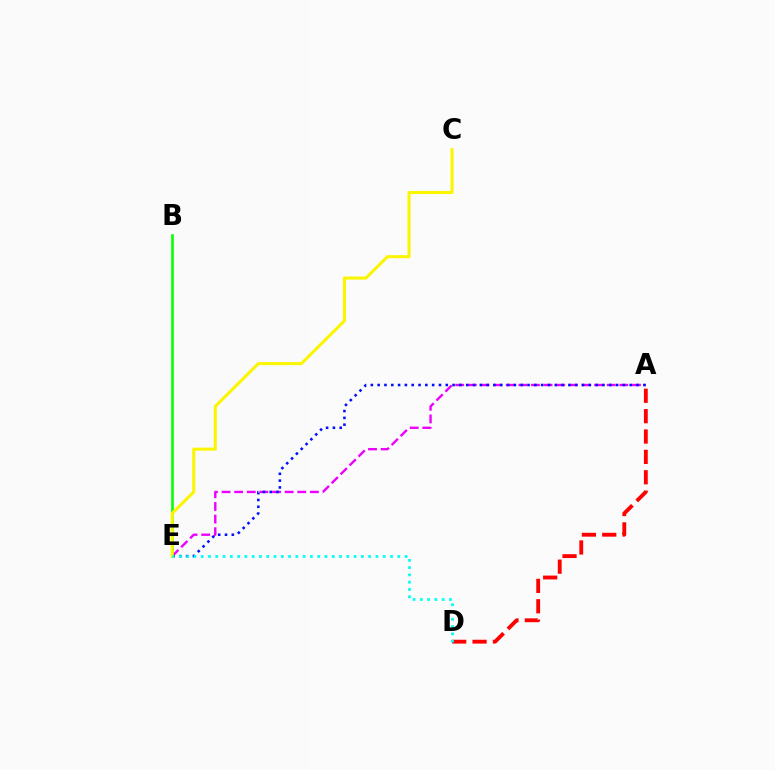{('A', 'E'): [{'color': '#ee00ff', 'line_style': 'dashed', 'thickness': 1.71}, {'color': '#0010ff', 'line_style': 'dotted', 'thickness': 1.85}], ('A', 'D'): [{'color': '#ff0000', 'line_style': 'dashed', 'thickness': 2.77}], ('B', 'E'): [{'color': '#08ff00', 'line_style': 'solid', 'thickness': 1.89}], ('C', 'E'): [{'color': '#fcf500', 'line_style': 'solid', 'thickness': 2.21}], ('D', 'E'): [{'color': '#00fff6', 'line_style': 'dotted', 'thickness': 1.98}]}